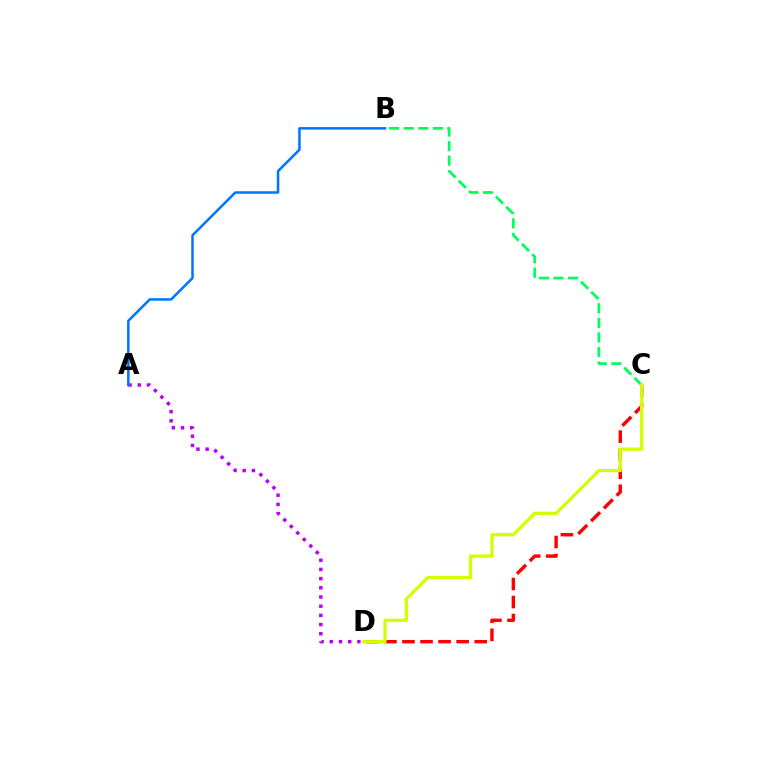{('C', 'D'): [{'color': '#ff0000', 'line_style': 'dashed', 'thickness': 2.45}, {'color': '#d1ff00', 'line_style': 'solid', 'thickness': 2.33}], ('B', 'C'): [{'color': '#00ff5c', 'line_style': 'dashed', 'thickness': 1.98}], ('A', 'D'): [{'color': '#b900ff', 'line_style': 'dotted', 'thickness': 2.5}], ('A', 'B'): [{'color': '#0074ff', 'line_style': 'solid', 'thickness': 1.81}]}